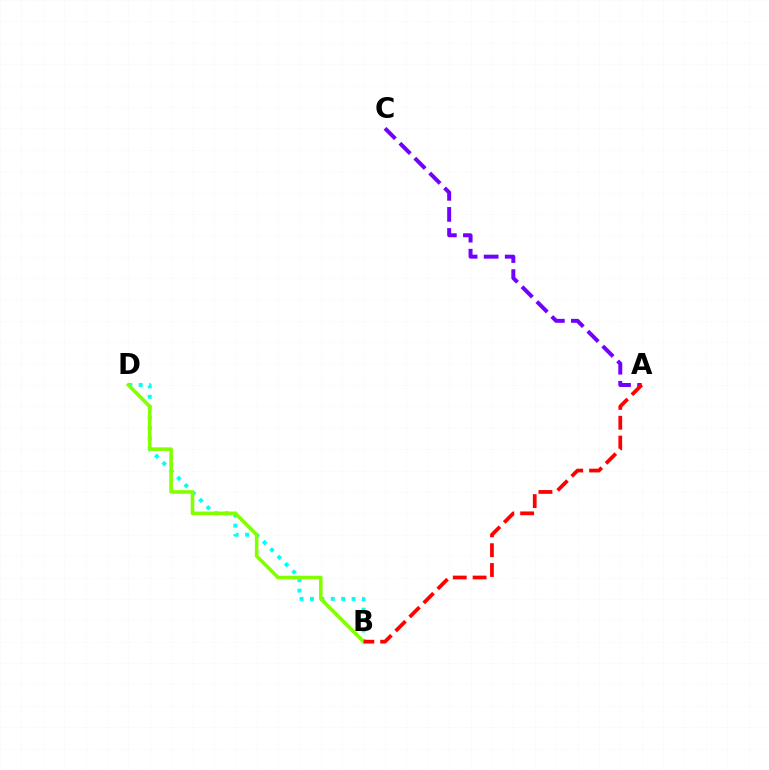{('A', 'C'): [{'color': '#7200ff', 'line_style': 'dashed', 'thickness': 2.86}], ('B', 'D'): [{'color': '#00fff6', 'line_style': 'dotted', 'thickness': 2.83}, {'color': '#84ff00', 'line_style': 'solid', 'thickness': 2.58}], ('A', 'B'): [{'color': '#ff0000', 'line_style': 'dashed', 'thickness': 2.69}]}